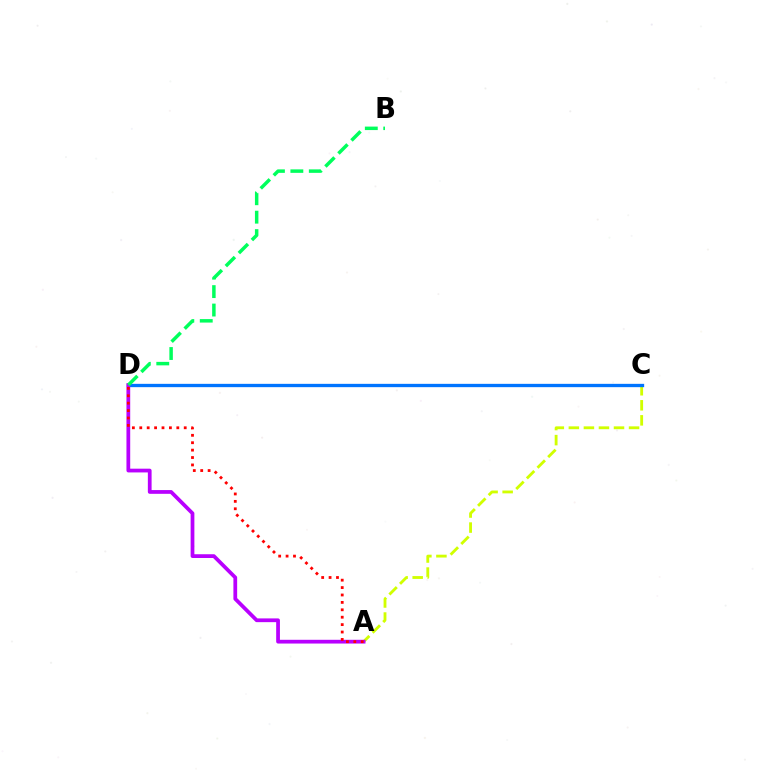{('A', 'C'): [{'color': '#d1ff00', 'line_style': 'dashed', 'thickness': 2.04}], ('C', 'D'): [{'color': '#0074ff', 'line_style': 'solid', 'thickness': 2.39}], ('A', 'D'): [{'color': '#b900ff', 'line_style': 'solid', 'thickness': 2.7}, {'color': '#ff0000', 'line_style': 'dotted', 'thickness': 2.01}], ('B', 'D'): [{'color': '#00ff5c', 'line_style': 'dashed', 'thickness': 2.5}]}